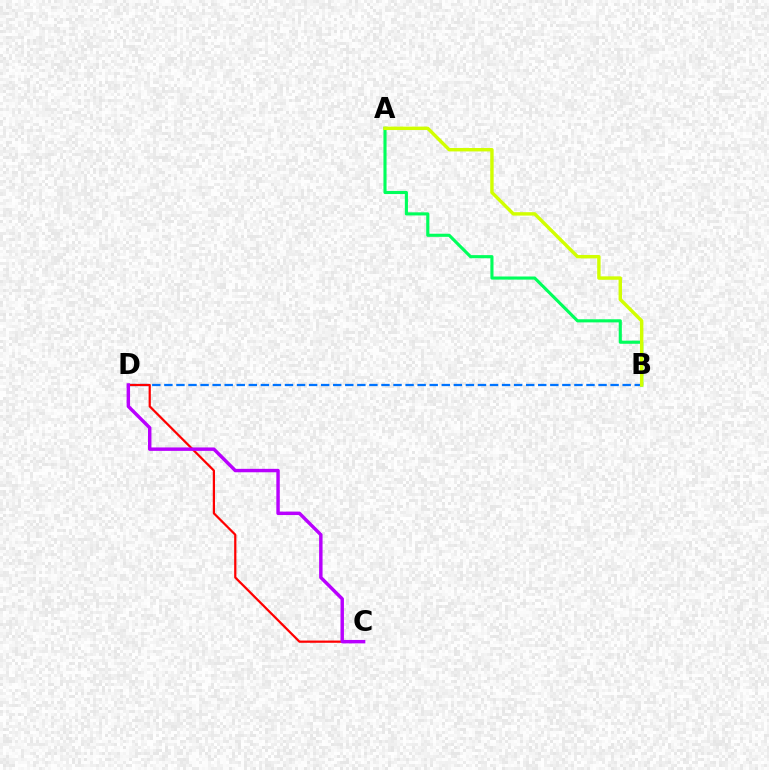{('B', 'D'): [{'color': '#0074ff', 'line_style': 'dashed', 'thickness': 1.64}], ('C', 'D'): [{'color': '#ff0000', 'line_style': 'solid', 'thickness': 1.6}, {'color': '#b900ff', 'line_style': 'solid', 'thickness': 2.47}], ('A', 'B'): [{'color': '#00ff5c', 'line_style': 'solid', 'thickness': 2.24}, {'color': '#d1ff00', 'line_style': 'solid', 'thickness': 2.45}]}